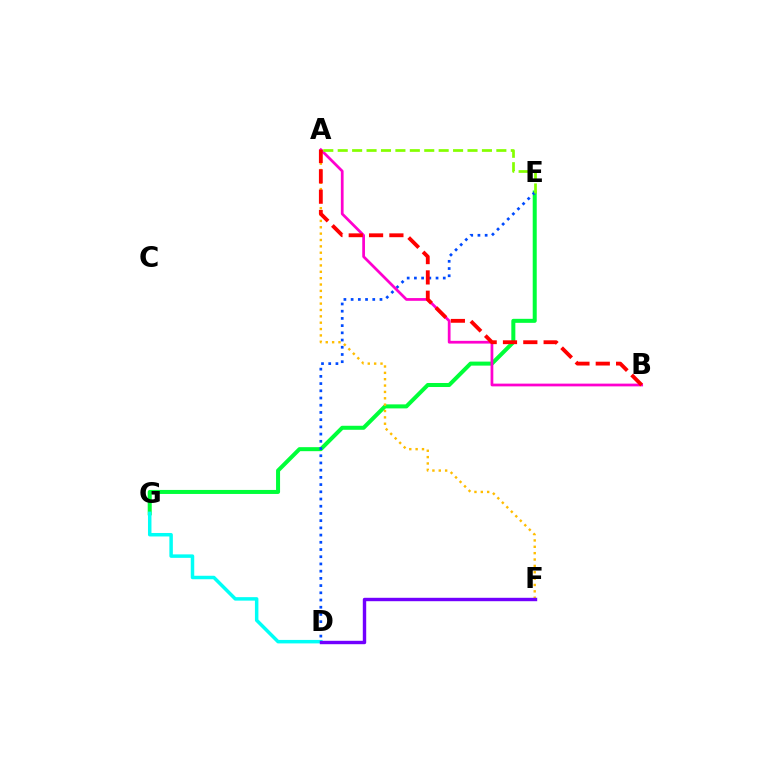{('E', 'G'): [{'color': '#00ff39', 'line_style': 'solid', 'thickness': 2.89}], ('D', 'E'): [{'color': '#004bff', 'line_style': 'dotted', 'thickness': 1.96}], ('A', 'F'): [{'color': '#ffbd00', 'line_style': 'dotted', 'thickness': 1.73}], ('D', 'G'): [{'color': '#00fff6', 'line_style': 'solid', 'thickness': 2.51}], ('A', 'B'): [{'color': '#ff00cf', 'line_style': 'solid', 'thickness': 1.97}, {'color': '#ff0000', 'line_style': 'dashed', 'thickness': 2.76}], ('A', 'E'): [{'color': '#84ff00', 'line_style': 'dashed', 'thickness': 1.96}], ('D', 'F'): [{'color': '#7200ff', 'line_style': 'solid', 'thickness': 2.45}]}